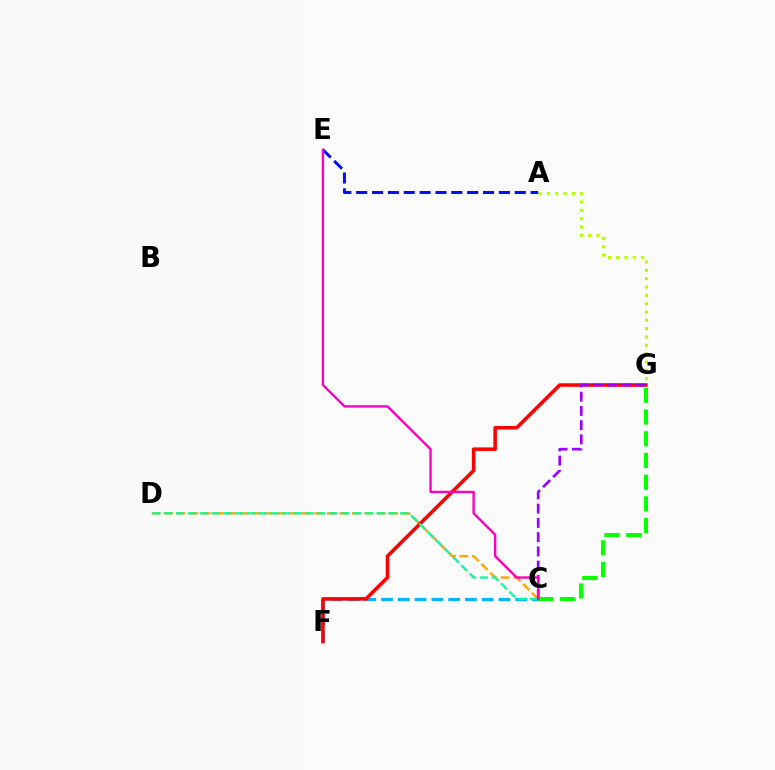{('C', 'D'): [{'color': '#ffa500', 'line_style': 'dashed', 'thickness': 1.7}, {'color': '#00ff9d', 'line_style': 'dashed', 'thickness': 1.6}], ('A', 'G'): [{'color': '#b3ff00', 'line_style': 'dotted', 'thickness': 2.26}], ('C', 'F'): [{'color': '#00b5ff', 'line_style': 'dashed', 'thickness': 2.28}], ('F', 'G'): [{'color': '#ff0000', 'line_style': 'solid', 'thickness': 2.56}], ('C', 'G'): [{'color': '#9b00ff', 'line_style': 'dashed', 'thickness': 1.94}, {'color': '#08ff00', 'line_style': 'dashed', 'thickness': 2.95}], ('A', 'E'): [{'color': '#0010ff', 'line_style': 'dashed', 'thickness': 2.15}], ('C', 'E'): [{'color': '#ff00bd', 'line_style': 'solid', 'thickness': 1.71}]}